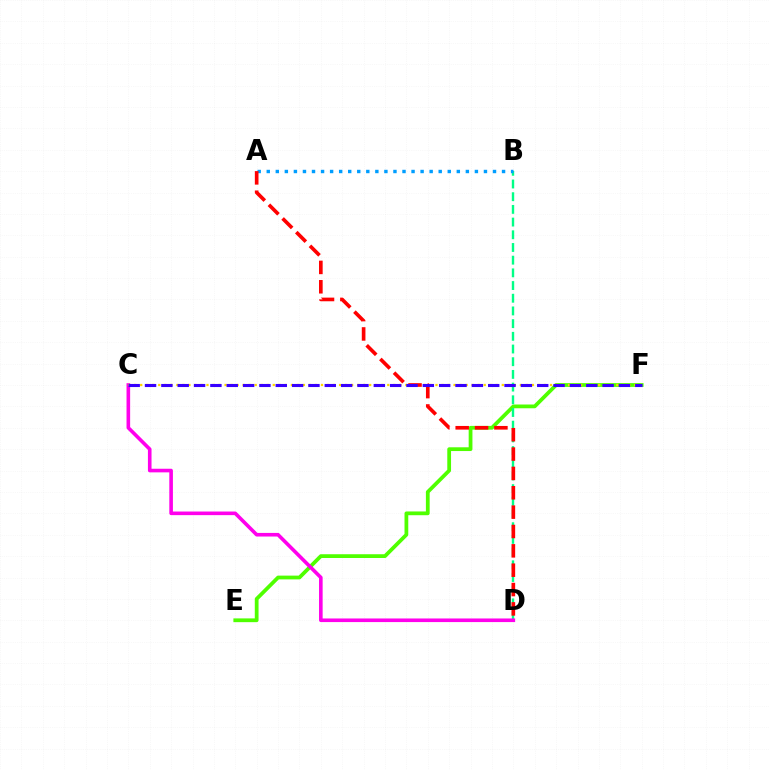{('E', 'F'): [{'color': '#4fff00', 'line_style': 'solid', 'thickness': 2.71}], ('B', 'D'): [{'color': '#00ff86', 'line_style': 'dashed', 'thickness': 1.72}], ('C', 'D'): [{'color': '#ff00ed', 'line_style': 'solid', 'thickness': 2.6}], ('C', 'F'): [{'color': '#ffd500', 'line_style': 'dotted', 'thickness': 1.64}, {'color': '#3700ff', 'line_style': 'dashed', 'thickness': 2.22}], ('A', 'B'): [{'color': '#009eff', 'line_style': 'dotted', 'thickness': 2.46}], ('A', 'D'): [{'color': '#ff0000', 'line_style': 'dashed', 'thickness': 2.63}]}